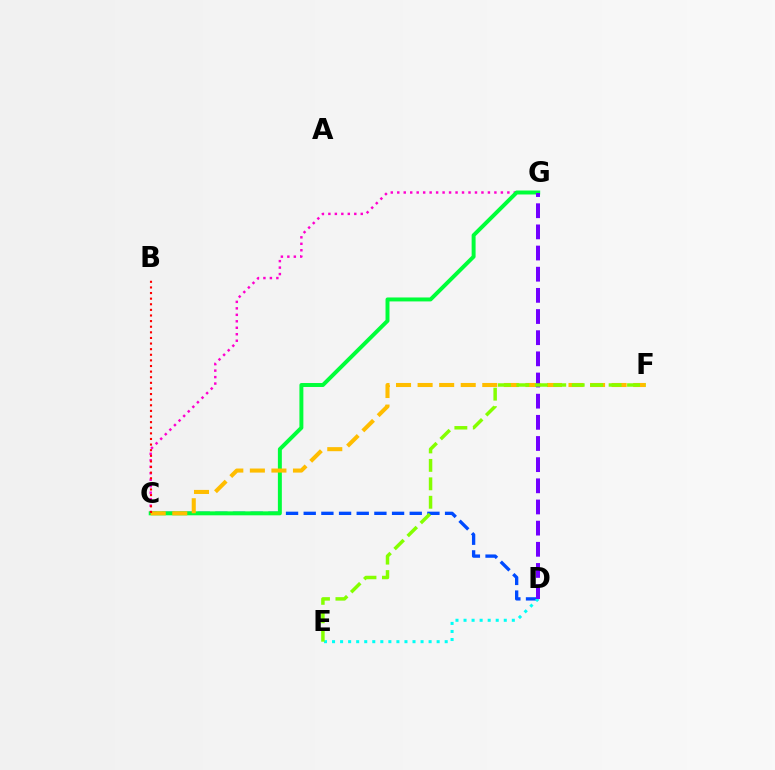{('C', 'D'): [{'color': '#004bff', 'line_style': 'dashed', 'thickness': 2.4}], ('C', 'G'): [{'color': '#ff00cf', 'line_style': 'dotted', 'thickness': 1.76}, {'color': '#00ff39', 'line_style': 'solid', 'thickness': 2.85}], ('D', 'E'): [{'color': '#00fff6', 'line_style': 'dotted', 'thickness': 2.19}], ('C', 'F'): [{'color': '#ffbd00', 'line_style': 'dashed', 'thickness': 2.93}], ('B', 'C'): [{'color': '#ff0000', 'line_style': 'dotted', 'thickness': 1.52}], ('D', 'G'): [{'color': '#7200ff', 'line_style': 'dashed', 'thickness': 2.87}], ('E', 'F'): [{'color': '#84ff00', 'line_style': 'dashed', 'thickness': 2.51}]}